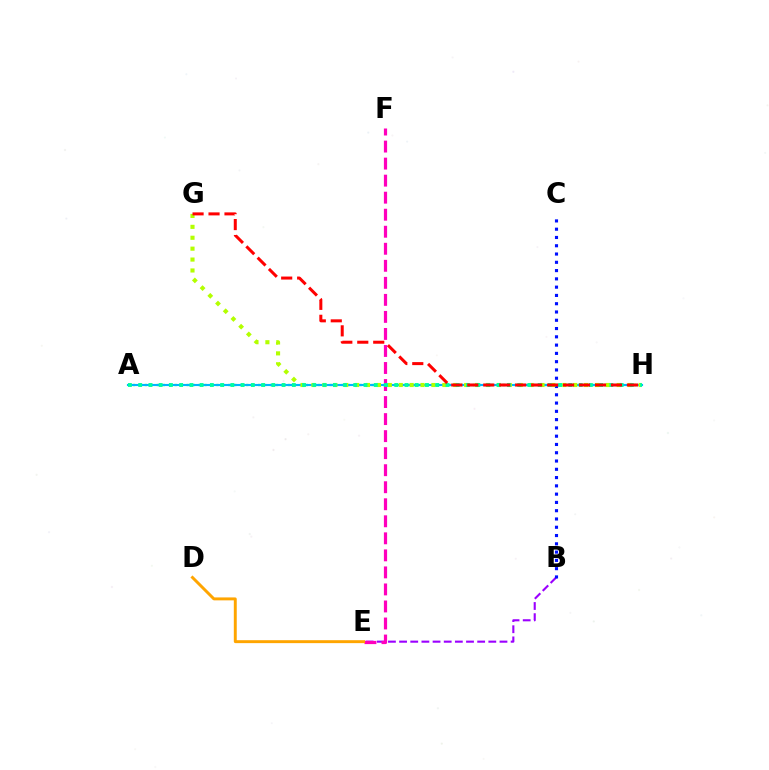{('B', 'E'): [{'color': '#9b00ff', 'line_style': 'dashed', 'thickness': 1.52}], ('E', 'F'): [{'color': '#ff00bd', 'line_style': 'dashed', 'thickness': 2.31}], ('A', 'H'): [{'color': '#08ff00', 'line_style': 'dotted', 'thickness': 1.62}, {'color': '#00b5ff', 'line_style': 'solid', 'thickness': 1.53}, {'color': '#00ff9d', 'line_style': 'dotted', 'thickness': 2.78}], ('D', 'E'): [{'color': '#ffa500', 'line_style': 'solid', 'thickness': 2.11}], ('B', 'C'): [{'color': '#0010ff', 'line_style': 'dotted', 'thickness': 2.25}], ('G', 'H'): [{'color': '#b3ff00', 'line_style': 'dotted', 'thickness': 2.96}, {'color': '#ff0000', 'line_style': 'dashed', 'thickness': 2.17}]}